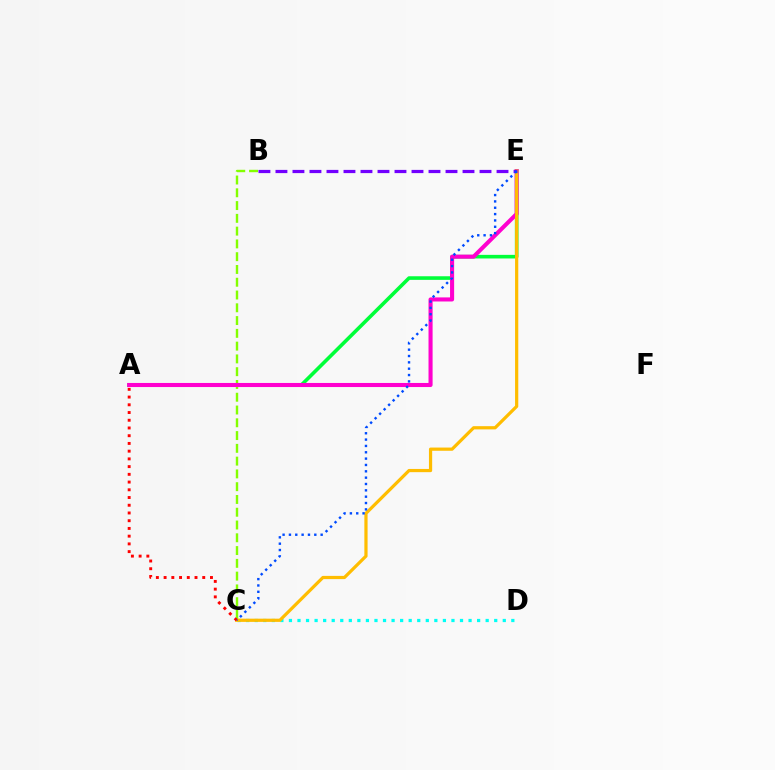{('C', 'D'): [{'color': '#00fff6', 'line_style': 'dotted', 'thickness': 2.32}], ('A', 'E'): [{'color': '#00ff39', 'line_style': 'solid', 'thickness': 2.6}, {'color': '#ff00cf', 'line_style': 'solid', 'thickness': 2.94}], ('B', 'C'): [{'color': '#84ff00', 'line_style': 'dashed', 'thickness': 1.74}], ('C', 'E'): [{'color': '#ffbd00', 'line_style': 'solid', 'thickness': 2.31}, {'color': '#004bff', 'line_style': 'dotted', 'thickness': 1.72}], ('A', 'C'): [{'color': '#ff0000', 'line_style': 'dotted', 'thickness': 2.1}], ('B', 'E'): [{'color': '#7200ff', 'line_style': 'dashed', 'thickness': 2.31}]}